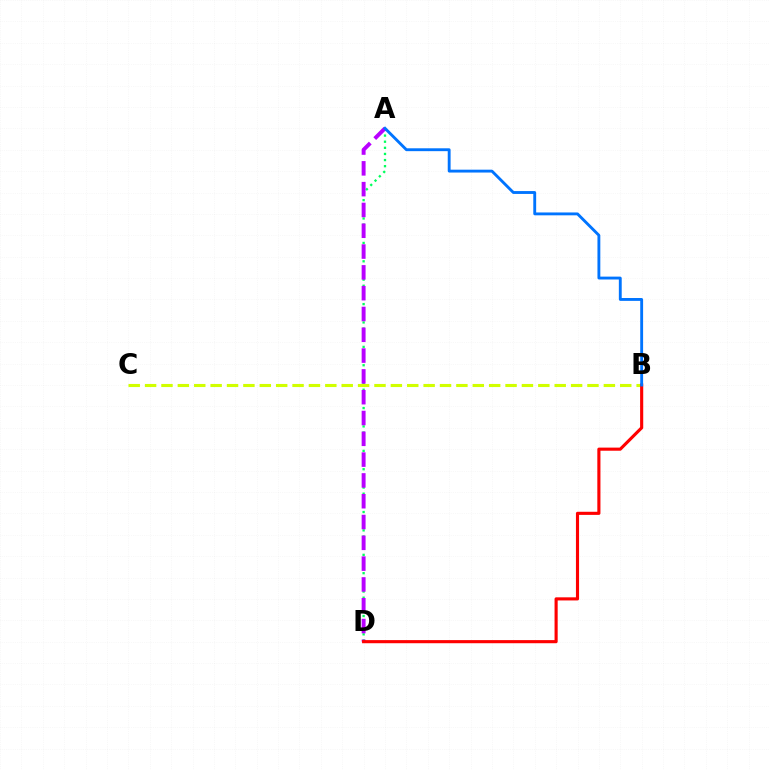{('A', 'D'): [{'color': '#00ff5c', 'line_style': 'dotted', 'thickness': 1.66}, {'color': '#b900ff', 'line_style': 'dashed', 'thickness': 2.83}], ('B', 'C'): [{'color': '#d1ff00', 'line_style': 'dashed', 'thickness': 2.23}], ('B', 'D'): [{'color': '#ff0000', 'line_style': 'solid', 'thickness': 2.25}], ('A', 'B'): [{'color': '#0074ff', 'line_style': 'solid', 'thickness': 2.06}]}